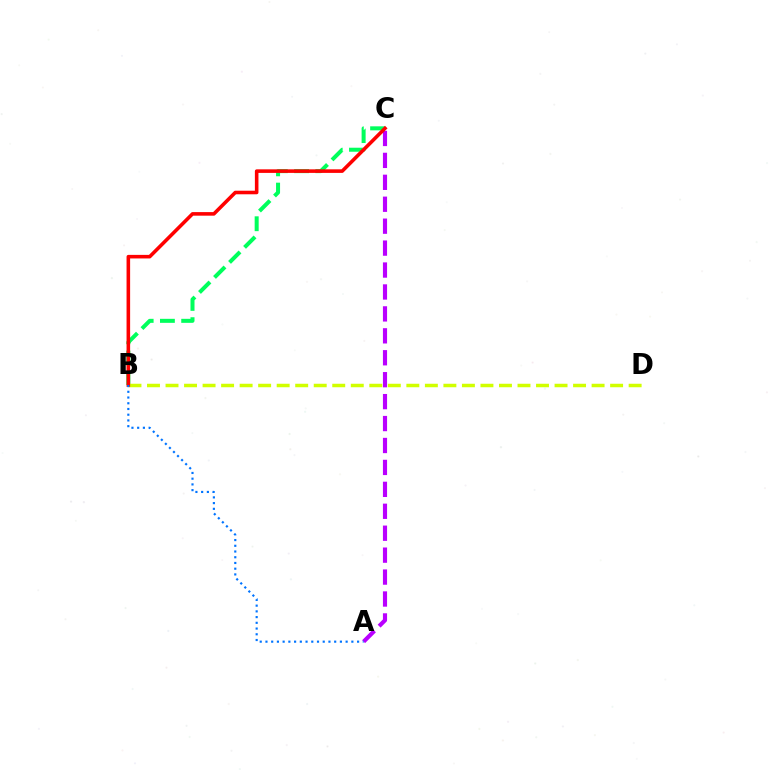{('B', 'C'): [{'color': '#00ff5c', 'line_style': 'dashed', 'thickness': 2.89}, {'color': '#ff0000', 'line_style': 'solid', 'thickness': 2.58}], ('B', 'D'): [{'color': '#d1ff00', 'line_style': 'dashed', 'thickness': 2.52}], ('A', 'C'): [{'color': '#b900ff', 'line_style': 'dashed', 'thickness': 2.98}], ('A', 'B'): [{'color': '#0074ff', 'line_style': 'dotted', 'thickness': 1.56}]}